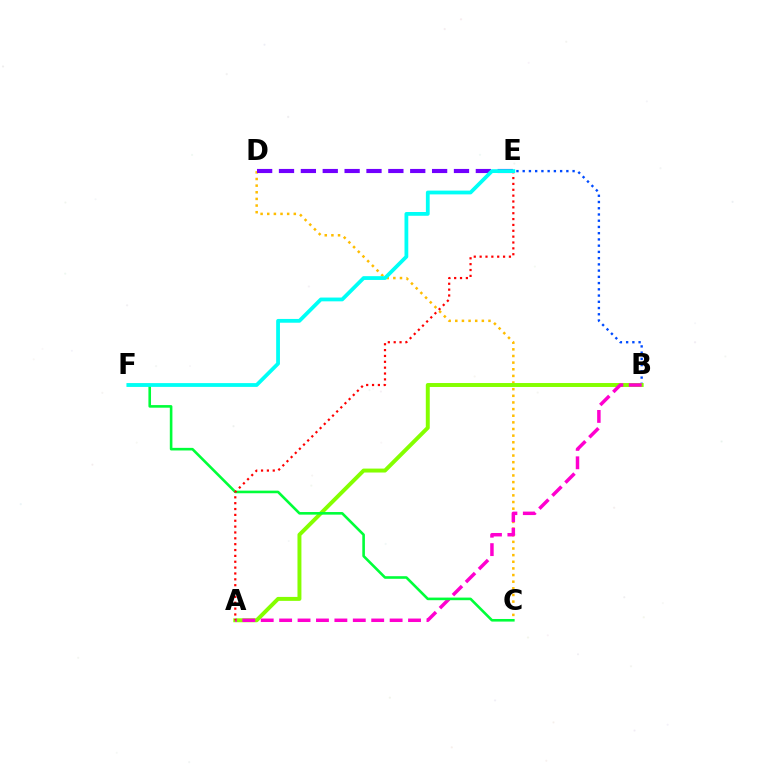{('C', 'D'): [{'color': '#ffbd00', 'line_style': 'dotted', 'thickness': 1.8}], ('D', 'E'): [{'color': '#7200ff', 'line_style': 'dashed', 'thickness': 2.97}], ('B', 'E'): [{'color': '#004bff', 'line_style': 'dotted', 'thickness': 1.69}], ('A', 'B'): [{'color': '#84ff00', 'line_style': 'solid', 'thickness': 2.84}, {'color': '#ff00cf', 'line_style': 'dashed', 'thickness': 2.5}], ('C', 'F'): [{'color': '#00ff39', 'line_style': 'solid', 'thickness': 1.88}], ('A', 'E'): [{'color': '#ff0000', 'line_style': 'dotted', 'thickness': 1.59}], ('E', 'F'): [{'color': '#00fff6', 'line_style': 'solid', 'thickness': 2.72}]}